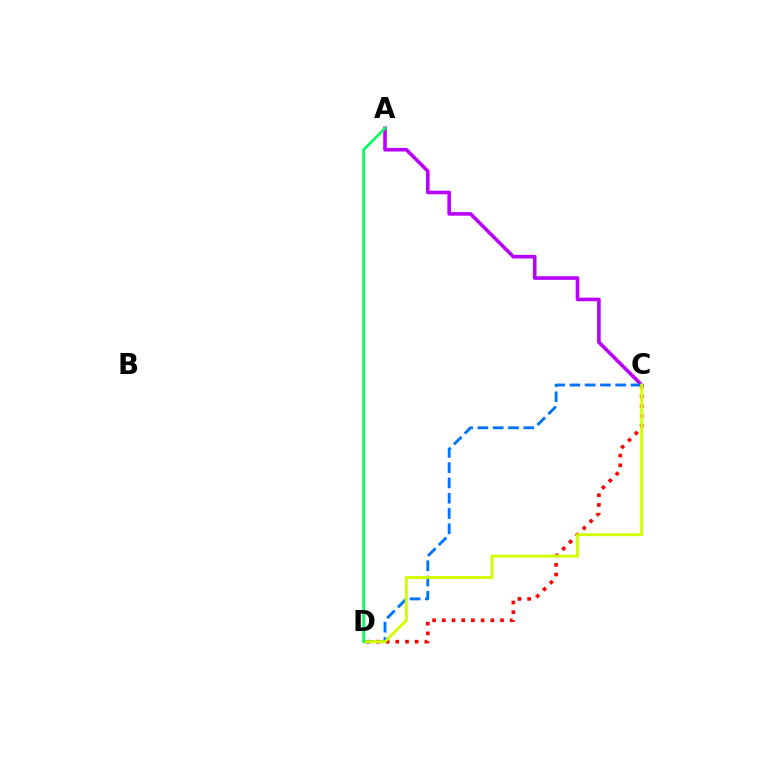{('A', 'C'): [{'color': '#b900ff', 'line_style': 'solid', 'thickness': 2.59}], ('C', 'D'): [{'color': '#ff0000', 'line_style': 'dotted', 'thickness': 2.64}, {'color': '#0074ff', 'line_style': 'dashed', 'thickness': 2.08}, {'color': '#d1ff00', 'line_style': 'solid', 'thickness': 2.08}], ('A', 'D'): [{'color': '#00ff5c', 'line_style': 'solid', 'thickness': 1.91}]}